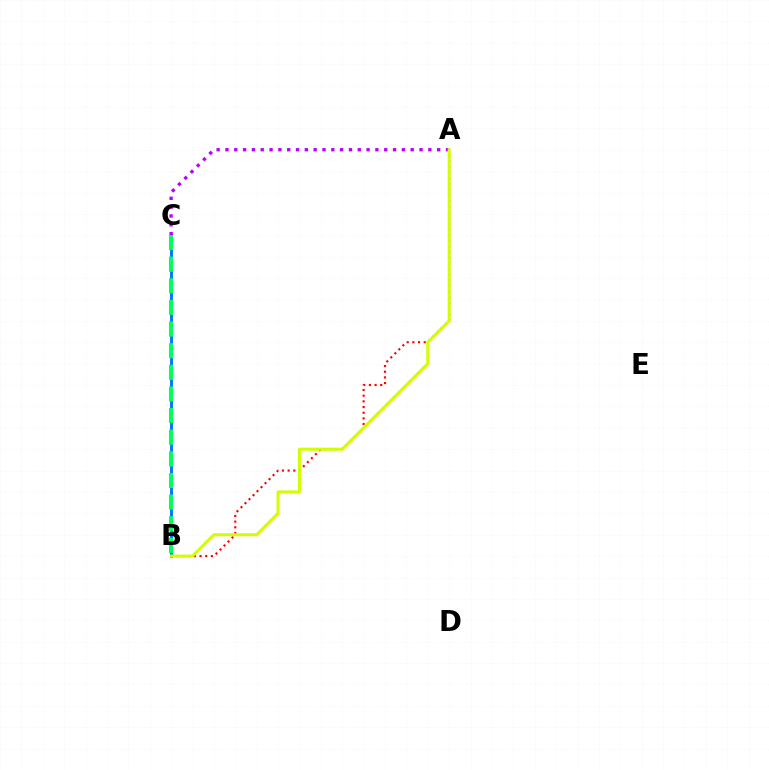{('B', 'C'): [{'color': '#0074ff', 'line_style': 'solid', 'thickness': 2.07}, {'color': '#00ff5c', 'line_style': 'dashed', 'thickness': 2.94}], ('A', 'C'): [{'color': '#b900ff', 'line_style': 'dotted', 'thickness': 2.4}], ('A', 'B'): [{'color': '#ff0000', 'line_style': 'dotted', 'thickness': 1.54}, {'color': '#d1ff00', 'line_style': 'solid', 'thickness': 2.18}]}